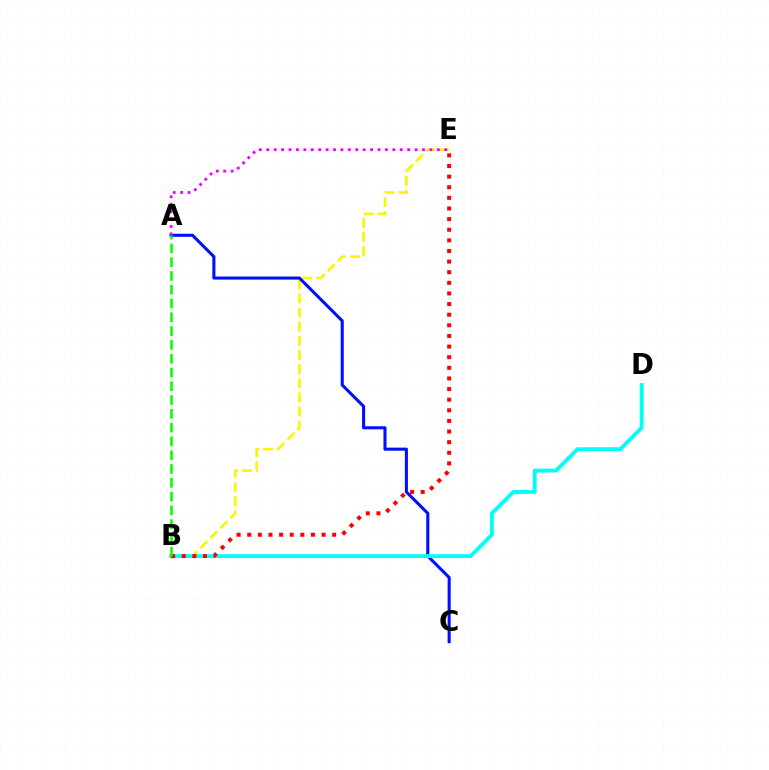{('B', 'E'): [{'color': '#fcf500', 'line_style': 'dashed', 'thickness': 1.92}, {'color': '#ff0000', 'line_style': 'dotted', 'thickness': 2.89}], ('A', 'C'): [{'color': '#0010ff', 'line_style': 'solid', 'thickness': 2.22}], ('A', 'E'): [{'color': '#ee00ff', 'line_style': 'dotted', 'thickness': 2.02}], ('B', 'D'): [{'color': '#00fff6', 'line_style': 'solid', 'thickness': 2.77}], ('A', 'B'): [{'color': '#08ff00', 'line_style': 'dashed', 'thickness': 1.87}]}